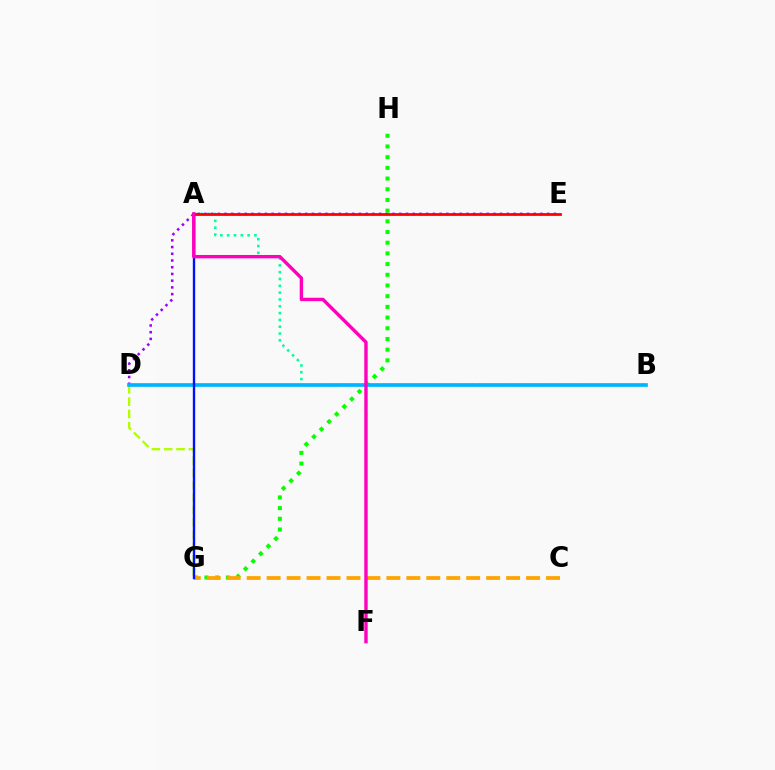{('D', 'E'): [{'color': '#9b00ff', 'line_style': 'dotted', 'thickness': 1.83}], ('A', 'B'): [{'color': '#00ff9d', 'line_style': 'dotted', 'thickness': 1.85}], ('A', 'E'): [{'color': '#ff0000', 'line_style': 'solid', 'thickness': 1.99}], ('G', 'H'): [{'color': '#08ff00', 'line_style': 'dotted', 'thickness': 2.91}], ('C', 'G'): [{'color': '#ffa500', 'line_style': 'dashed', 'thickness': 2.71}], ('D', 'G'): [{'color': '#b3ff00', 'line_style': 'dashed', 'thickness': 1.68}], ('B', 'D'): [{'color': '#00b5ff', 'line_style': 'solid', 'thickness': 2.65}], ('A', 'G'): [{'color': '#0010ff', 'line_style': 'solid', 'thickness': 1.71}], ('A', 'F'): [{'color': '#ff00bd', 'line_style': 'solid', 'thickness': 2.43}]}